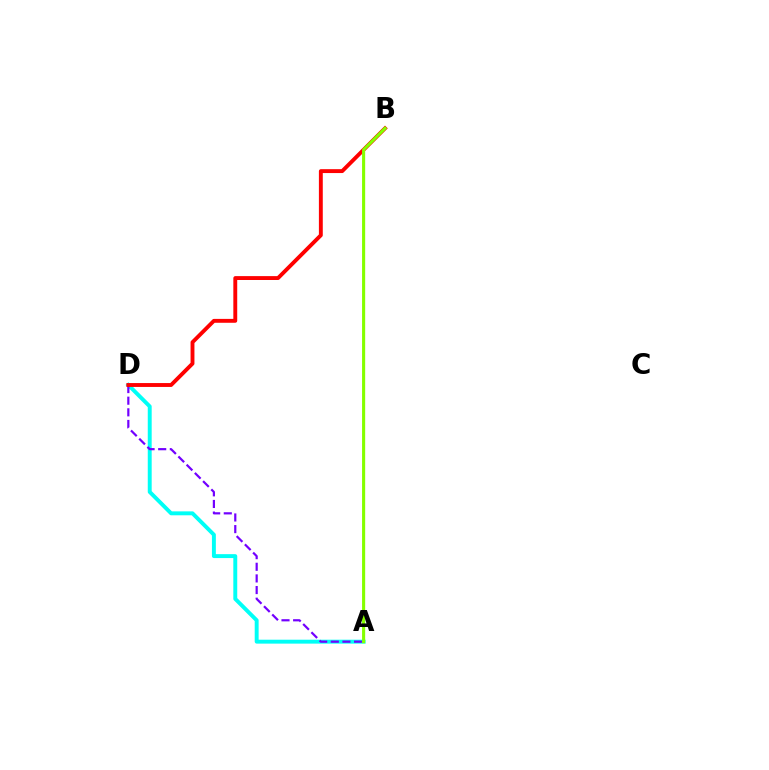{('A', 'D'): [{'color': '#00fff6', 'line_style': 'solid', 'thickness': 2.82}, {'color': '#7200ff', 'line_style': 'dashed', 'thickness': 1.58}], ('B', 'D'): [{'color': '#ff0000', 'line_style': 'solid', 'thickness': 2.8}], ('A', 'B'): [{'color': '#84ff00', 'line_style': 'solid', 'thickness': 2.24}]}